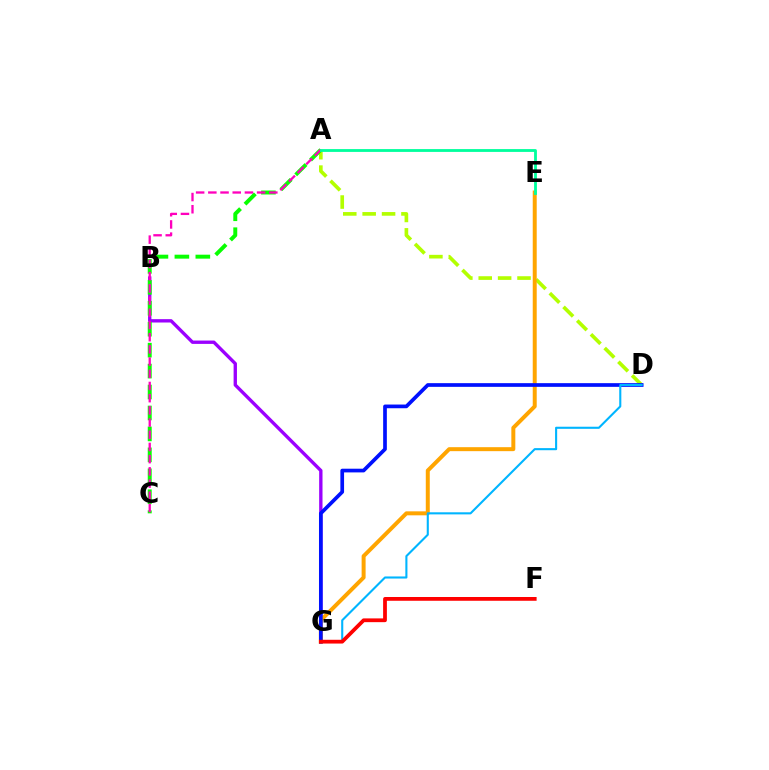{('B', 'G'): [{'color': '#9b00ff', 'line_style': 'solid', 'thickness': 2.41}], ('A', 'D'): [{'color': '#b3ff00', 'line_style': 'dashed', 'thickness': 2.63}], ('A', 'C'): [{'color': '#08ff00', 'line_style': 'dashed', 'thickness': 2.84}, {'color': '#ff00bd', 'line_style': 'dashed', 'thickness': 1.66}], ('E', 'G'): [{'color': '#ffa500', 'line_style': 'solid', 'thickness': 2.86}], ('D', 'G'): [{'color': '#0010ff', 'line_style': 'solid', 'thickness': 2.66}, {'color': '#00b5ff', 'line_style': 'solid', 'thickness': 1.51}], ('F', 'G'): [{'color': '#ff0000', 'line_style': 'solid', 'thickness': 2.71}], ('A', 'E'): [{'color': '#00ff9d', 'line_style': 'solid', 'thickness': 2.03}]}